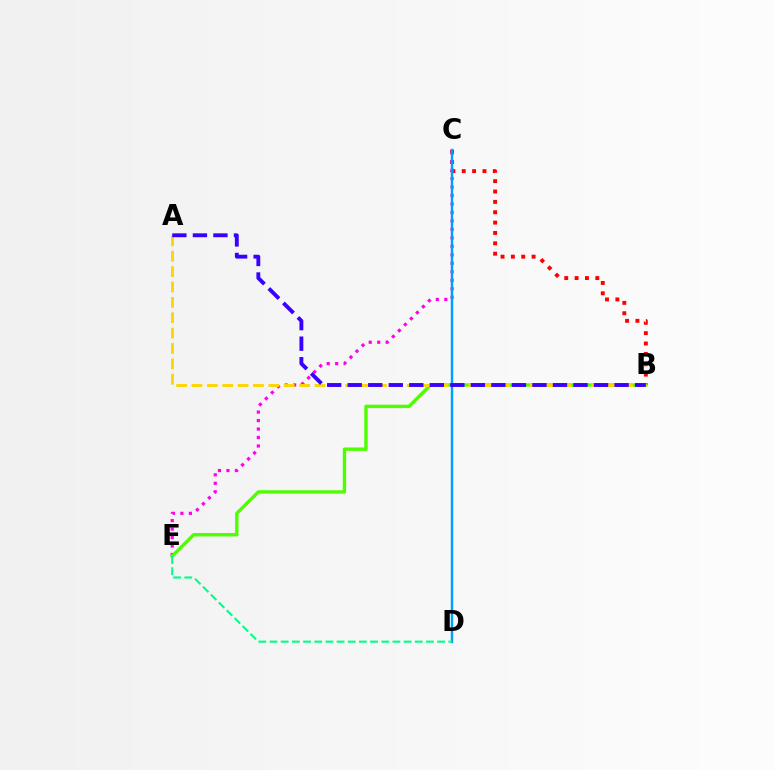{('B', 'C'): [{'color': '#ff0000', 'line_style': 'dotted', 'thickness': 2.82}], ('C', 'E'): [{'color': '#ff00ed', 'line_style': 'dotted', 'thickness': 2.3}], ('C', 'D'): [{'color': '#009eff', 'line_style': 'solid', 'thickness': 1.74}], ('B', 'E'): [{'color': '#4fff00', 'line_style': 'solid', 'thickness': 2.45}], ('A', 'B'): [{'color': '#ffd500', 'line_style': 'dashed', 'thickness': 2.09}, {'color': '#3700ff', 'line_style': 'dashed', 'thickness': 2.79}], ('D', 'E'): [{'color': '#00ff86', 'line_style': 'dashed', 'thickness': 1.52}]}